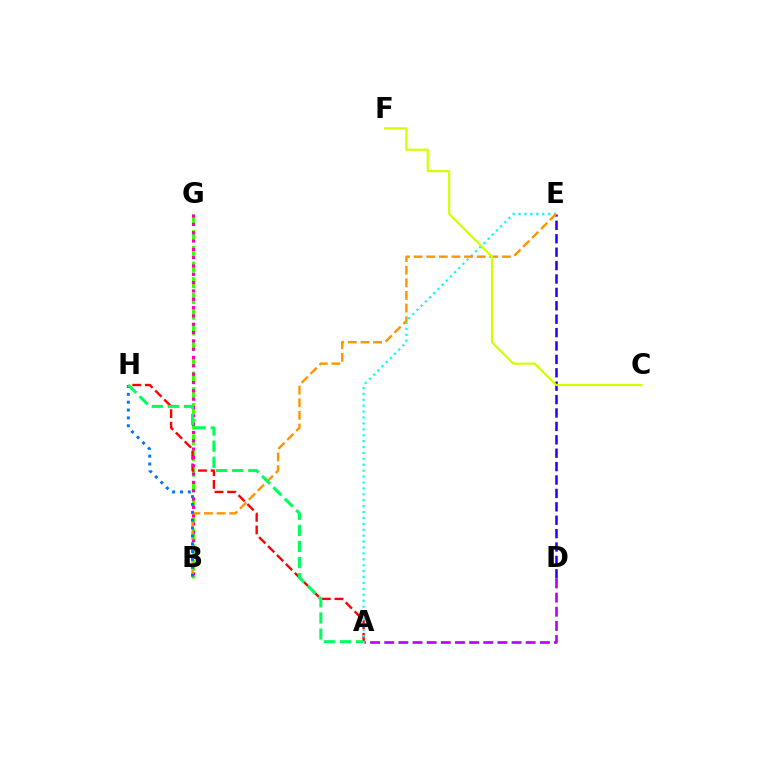{('A', 'D'): [{'color': '#b900ff', 'line_style': 'dashed', 'thickness': 1.92}], ('B', 'G'): [{'color': '#3dff00', 'line_style': 'dashed', 'thickness': 2.13}, {'color': '#ff00ac', 'line_style': 'dotted', 'thickness': 2.26}], ('D', 'E'): [{'color': '#2500ff', 'line_style': 'dashed', 'thickness': 1.82}], ('A', 'H'): [{'color': '#ff0000', 'line_style': 'dashed', 'thickness': 1.72}, {'color': '#00ff5c', 'line_style': 'dashed', 'thickness': 2.18}], ('A', 'E'): [{'color': '#00fff6', 'line_style': 'dotted', 'thickness': 1.61}], ('B', 'E'): [{'color': '#ff9400', 'line_style': 'dashed', 'thickness': 1.71}], ('C', 'F'): [{'color': '#d1ff00', 'line_style': 'solid', 'thickness': 1.56}], ('B', 'H'): [{'color': '#0074ff', 'line_style': 'dotted', 'thickness': 2.13}]}